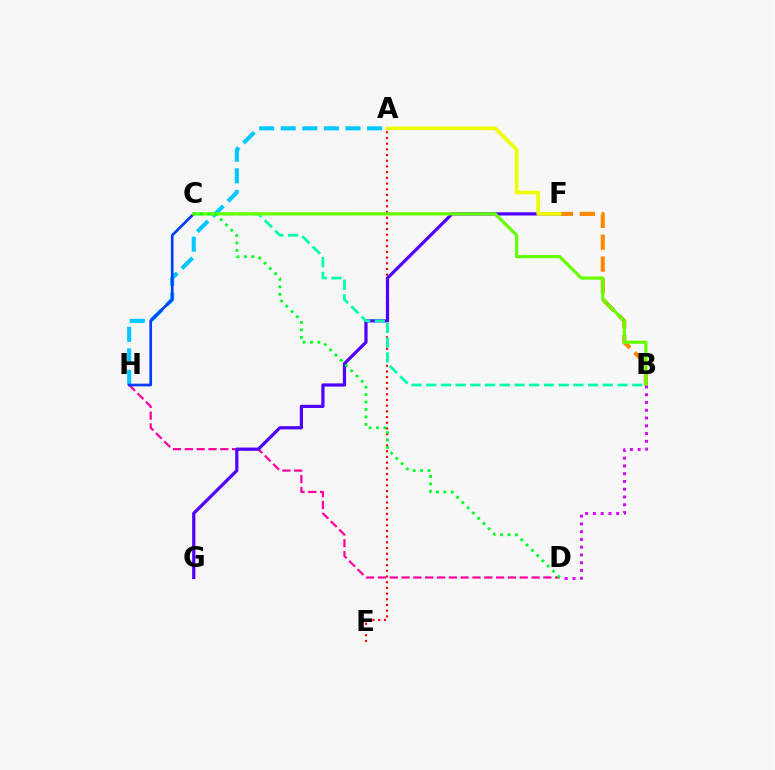{('A', 'E'): [{'color': '#ff0000', 'line_style': 'dotted', 'thickness': 1.55}], ('A', 'H'): [{'color': '#00c7ff', 'line_style': 'dashed', 'thickness': 2.93}], ('D', 'H'): [{'color': '#ff00a0', 'line_style': 'dashed', 'thickness': 1.61}], ('B', 'F'): [{'color': '#ff8800', 'line_style': 'dashed', 'thickness': 2.97}], ('C', 'H'): [{'color': '#003fff', 'line_style': 'solid', 'thickness': 1.93}], ('F', 'G'): [{'color': '#4f00ff', 'line_style': 'solid', 'thickness': 2.31}], ('B', 'C'): [{'color': '#00ffaf', 'line_style': 'dashed', 'thickness': 2.0}, {'color': '#66ff00', 'line_style': 'solid', 'thickness': 2.3}], ('B', 'D'): [{'color': '#d600ff', 'line_style': 'dotted', 'thickness': 2.11}], ('A', 'F'): [{'color': '#eeff00', 'line_style': 'solid', 'thickness': 2.62}], ('C', 'D'): [{'color': '#00ff27', 'line_style': 'dotted', 'thickness': 2.02}]}